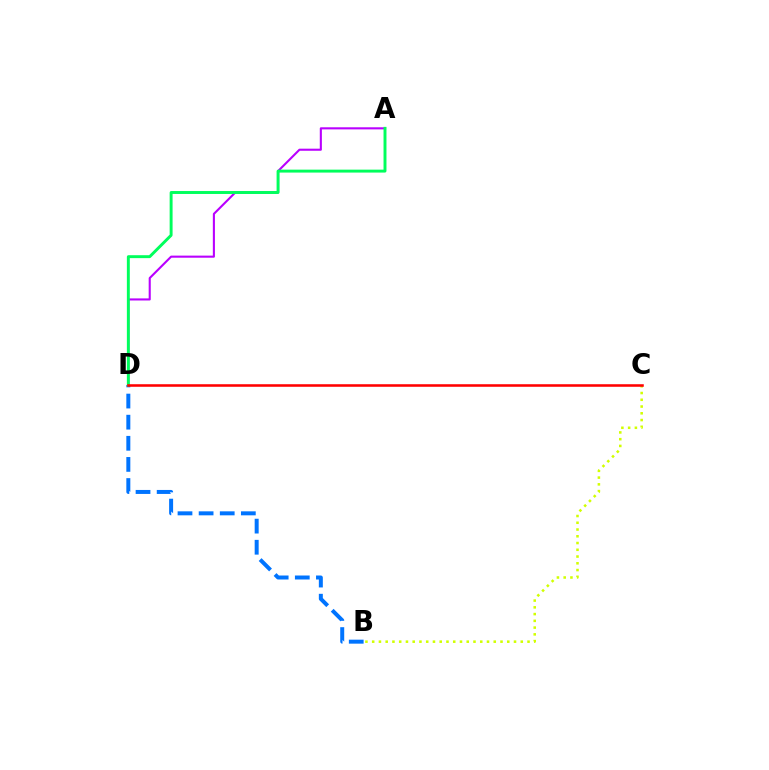{('A', 'D'): [{'color': '#b900ff', 'line_style': 'solid', 'thickness': 1.51}, {'color': '#00ff5c', 'line_style': 'solid', 'thickness': 2.11}], ('B', 'D'): [{'color': '#0074ff', 'line_style': 'dashed', 'thickness': 2.87}], ('B', 'C'): [{'color': '#d1ff00', 'line_style': 'dotted', 'thickness': 1.84}], ('C', 'D'): [{'color': '#ff0000', 'line_style': 'solid', 'thickness': 1.84}]}